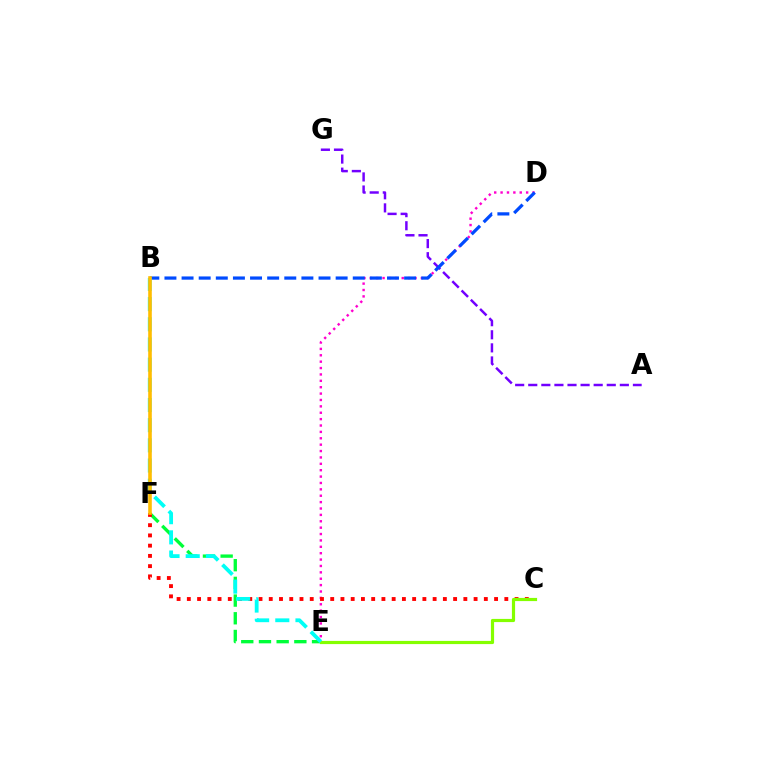{('D', 'E'): [{'color': '#ff00cf', 'line_style': 'dotted', 'thickness': 1.73}], ('A', 'G'): [{'color': '#7200ff', 'line_style': 'dashed', 'thickness': 1.78}], ('E', 'F'): [{'color': '#00ff39', 'line_style': 'dashed', 'thickness': 2.4}], ('C', 'F'): [{'color': '#ff0000', 'line_style': 'dotted', 'thickness': 2.78}], ('B', 'D'): [{'color': '#004bff', 'line_style': 'dashed', 'thickness': 2.33}], ('C', 'E'): [{'color': '#84ff00', 'line_style': 'solid', 'thickness': 2.29}], ('B', 'E'): [{'color': '#00fff6', 'line_style': 'dashed', 'thickness': 2.74}], ('B', 'F'): [{'color': '#ffbd00', 'line_style': 'solid', 'thickness': 2.59}]}